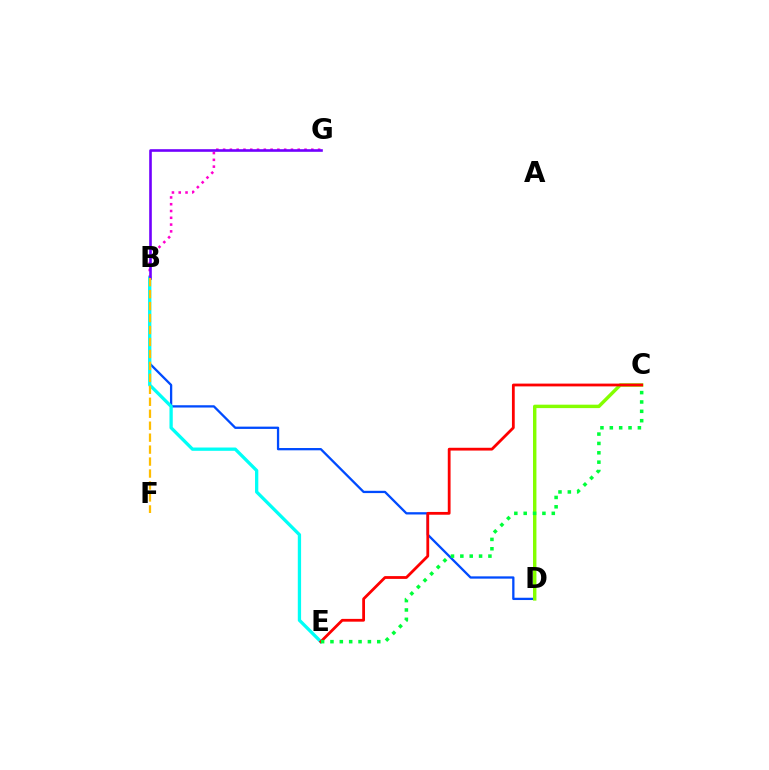{('B', 'D'): [{'color': '#004bff', 'line_style': 'solid', 'thickness': 1.65}], ('B', 'G'): [{'color': '#ff00cf', 'line_style': 'dotted', 'thickness': 1.84}, {'color': '#7200ff', 'line_style': 'solid', 'thickness': 1.89}], ('C', 'D'): [{'color': '#84ff00', 'line_style': 'solid', 'thickness': 2.47}], ('B', 'E'): [{'color': '#00fff6', 'line_style': 'solid', 'thickness': 2.37}], ('C', 'E'): [{'color': '#ff0000', 'line_style': 'solid', 'thickness': 2.01}, {'color': '#00ff39', 'line_style': 'dotted', 'thickness': 2.54}], ('B', 'F'): [{'color': '#ffbd00', 'line_style': 'dashed', 'thickness': 1.62}]}